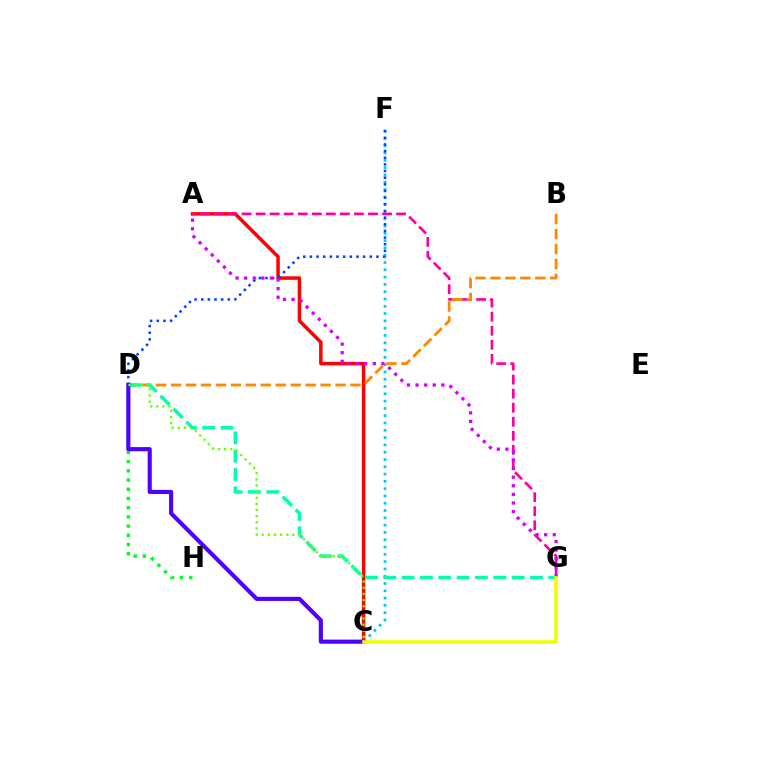{('A', 'C'): [{'color': '#ff0000', 'line_style': 'solid', 'thickness': 2.52}], ('C', 'F'): [{'color': '#00c7ff', 'line_style': 'dotted', 'thickness': 1.98}], ('D', 'F'): [{'color': '#003fff', 'line_style': 'dotted', 'thickness': 1.81}], ('D', 'H'): [{'color': '#00ff27', 'line_style': 'dotted', 'thickness': 2.5}], ('A', 'G'): [{'color': '#ff00a0', 'line_style': 'dashed', 'thickness': 1.91}, {'color': '#d600ff', 'line_style': 'dotted', 'thickness': 2.34}], ('B', 'D'): [{'color': '#ff8800', 'line_style': 'dashed', 'thickness': 2.03}], ('D', 'G'): [{'color': '#00ffaf', 'line_style': 'dashed', 'thickness': 2.49}], ('C', 'D'): [{'color': '#4f00ff', 'line_style': 'solid', 'thickness': 2.97}, {'color': '#66ff00', 'line_style': 'dotted', 'thickness': 1.67}], ('C', 'G'): [{'color': '#eeff00', 'line_style': 'solid', 'thickness': 2.55}]}